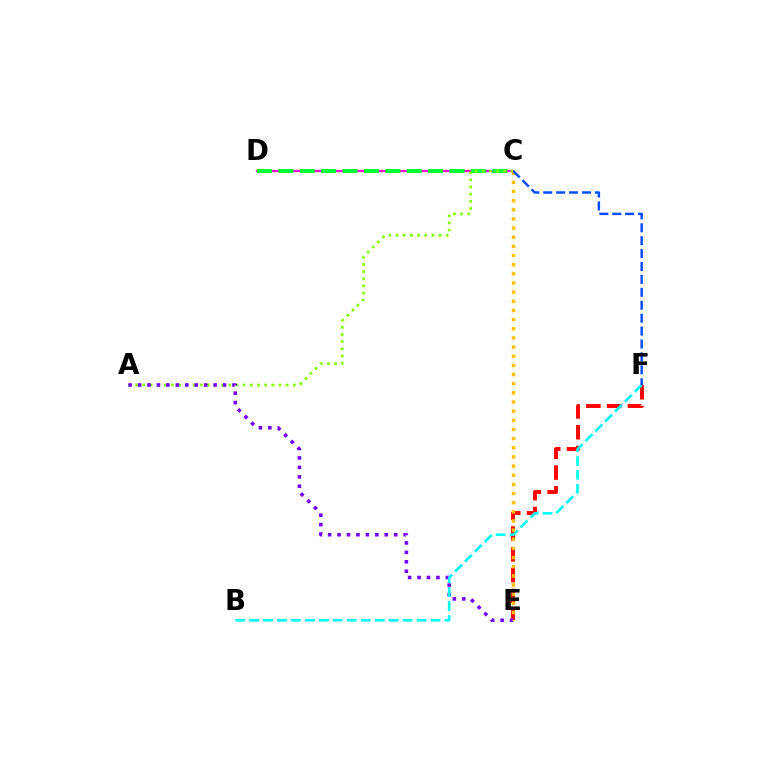{('C', 'D'): [{'color': '#ff00cf', 'line_style': 'solid', 'thickness': 1.62}, {'color': '#00ff39', 'line_style': 'dashed', 'thickness': 2.91}], ('E', 'F'): [{'color': '#ff0000', 'line_style': 'dashed', 'thickness': 2.82}], ('A', 'C'): [{'color': '#84ff00', 'line_style': 'dotted', 'thickness': 1.95}], ('A', 'E'): [{'color': '#7200ff', 'line_style': 'dotted', 'thickness': 2.57}], ('B', 'F'): [{'color': '#00fff6', 'line_style': 'dashed', 'thickness': 1.9}], ('C', 'E'): [{'color': '#ffbd00', 'line_style': 'dotted', 'thickness': 2.49}], ('C', 'F'): [{'color': '#004bff', 'line_style': 'dashed', 'thickness': 1.75}]}